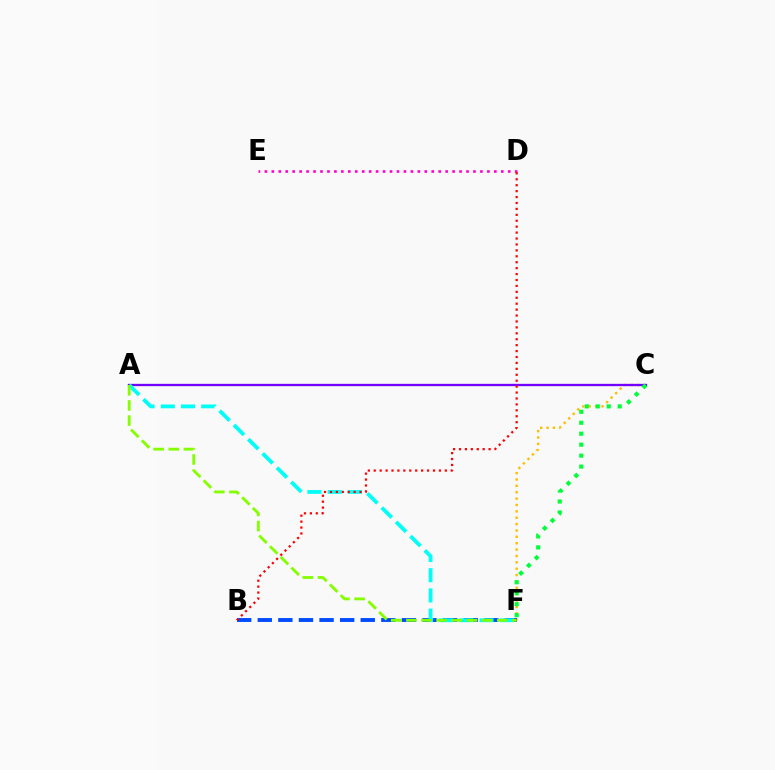{('D', 'E'): [{'color': '#ff00cf', 'line_style': 'dotted', 'thickness': 1.89}], ('C', 'F'): [{'color': '#ffbd00', 'line_style': 'dotted', 'thickness': 1.73}, {'color': '#00ff39', 'line_style': 'dotted', 'thickness': 2.98}], ('A', 'C'): [{'color': '#7200ff', 'line_style': 'solid', 'thickness': 1.67}], ('B', 'F'): [{'color': '#004bff', 'line_style': 'dashed', 'thickness': 2.8}], ('A', 'F'): [{'color': '#00fff6', 'line_style': 'dashed', 'thickness': 2.75}, {'color': '#84ff00', 'line_style': 'dashed', 'thickness': 2.06}], ('B', 'D'): [{'color': '#ff0000', 'line_style': 'dotted', 'thickness': 1.61}]}